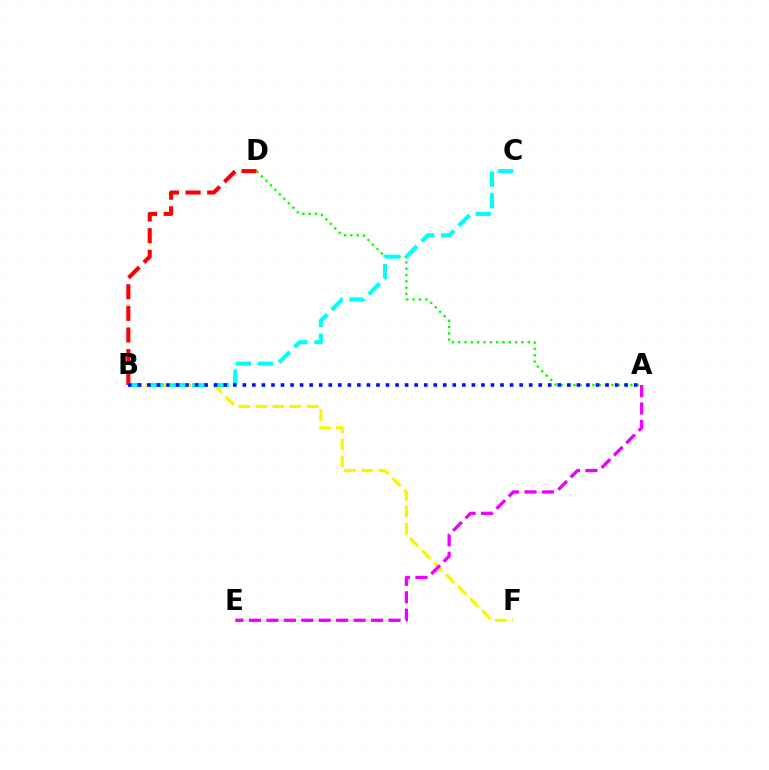{('B', 'D'): [{'color': '#ff0000', 'line_style': 'dashed', 'thickness': 2.94}], ('B', 'F'): [{'color': '#fcf500', 'line_style': 'dashed', 'thickness': 2.31}], ('A', 'D'): [{'color': '#08ff00', 'line_style': 'dotted', 'thickness': 1.72}], ('A', 'E'): [{'color': '#ee00ff', 'line_style': 'dashed', 'thickness': 2.37}], ('B', 'C'): [{'color': '#00fff6', 'line_style': 'dashed', 'thickness': 2.96}], ('A', 'B'): [{'color': '#0010ff', 'line_style': 'dotted', 'thickness': 2.59}]}